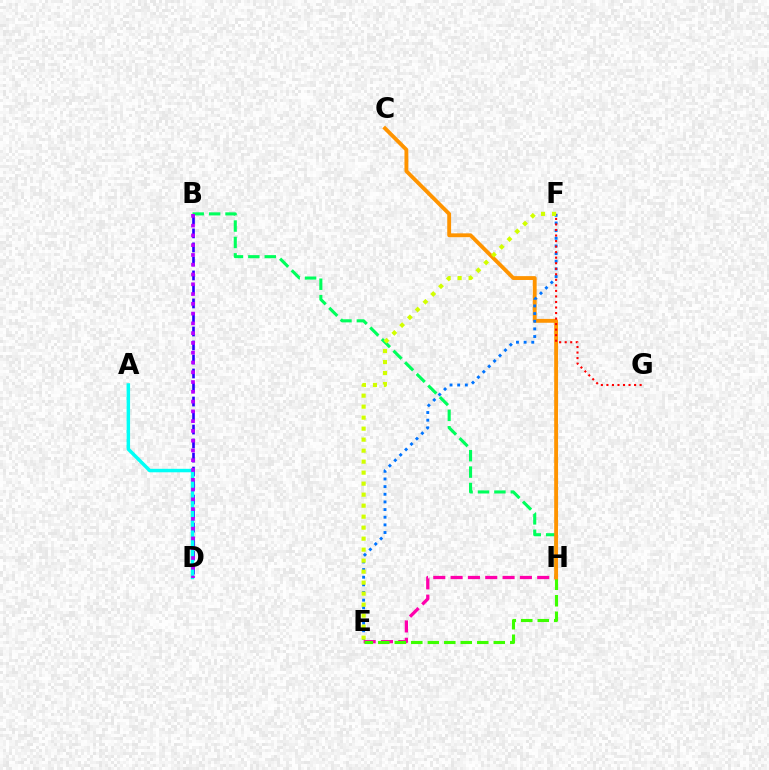{('B', 'H'): [{'color': '#00ff5c', 'line_style': 'dashed', 'thickness': 2.23}], ('E', 'H'): [{'color': '#ff00ac', 'line_style': 'dashed', 'thickness': 2.35}, {'color': '#3dff00', 'line_style': 'dashed', 'thickness': 2.24}], ('C', 'H'): [{'color': '#ff9400', 'line_style': 'solid', 'thickness': 2.77}], ('E', 'F'): [{'color': '#0074ff', 'line_style': 'dotted', 'thickness': 2.08}, {'color': '#d1ff00', 'line_style': 'dotted', 'thickness': 2.99}], ('B', 'D'): [{'color': '#2500ff', 'line_style': 'dashed', 'thickness': 1.9}, {'color': '#b900ff', 'line_style': 'dotted', 'thickness': 2.66}], ('A', 'D'): [{'color': '#00fff6', 'line_style': 'solid', 'thickness': 2.5}], ('F', 'G'): [{'color': '#ff0000', 'line_style': 'dotted', 'thickness': 1.5}]}